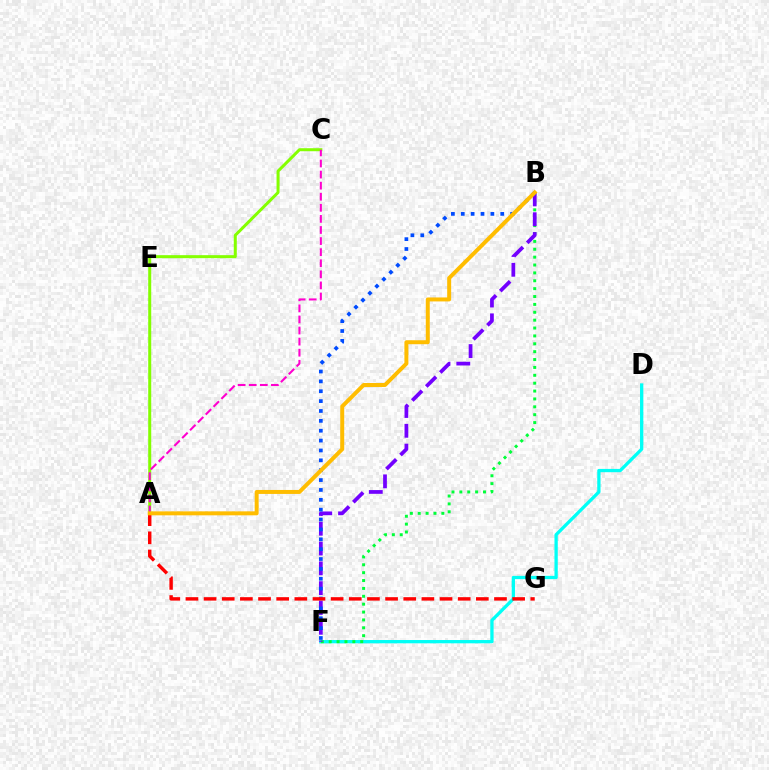{('D', 'F'): [{'color': '#00fff6', 'line_style': 'solid', 'thickness': 2.37}], ('A', 'C'): [{'color': '#84ff00', 'line_style': 'solid', 'thickness': 2.17}, {'color': '#ff00cf', 'line_style': 'dashed', 'thickness': 1.51}], ('B', 'F'): [{'color': '#00ff39', 'line_style': 'dotted', 'thickness': 2.14}, {'color': '#7200ff', 'line_style': 'dashed', 'thickness': 2.69}, {'color': '#004bff', 'line_style': 'dotted', 'thickness': 2.68}], ('A', 'G'): [{'color': '#ff0000', 'line_style': 'dashed', 'thickness': 2.47}], ('A', 'B'): [{'color': '#ffbd00', 'line_style': 'solid', 'thickness': 2.86}]}